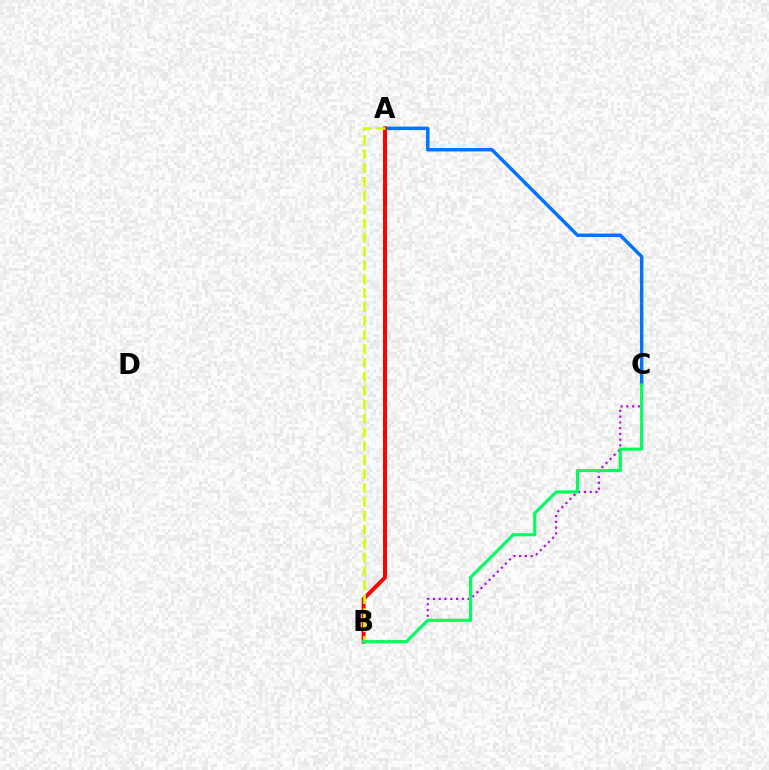{('A', 'C'): [{'color': '#0074ff', 'line_style': 'solid', 'thickness': 2.48}], ('A', 'B'): [{'color': '#ff0000', 'line_style': 'solid', 'thickness': 2.84}, {'color': '#d1ff00', 'line_style': 'dashed', 'thickness': 1.89}], ('B', 'C'): [{'color': '#b900ff', 'line_style': 'dotted', 'thickness': 1.57}, {'color': '#00ff5c', 'line_style': 'solid', 'thickness': 2.26}]}